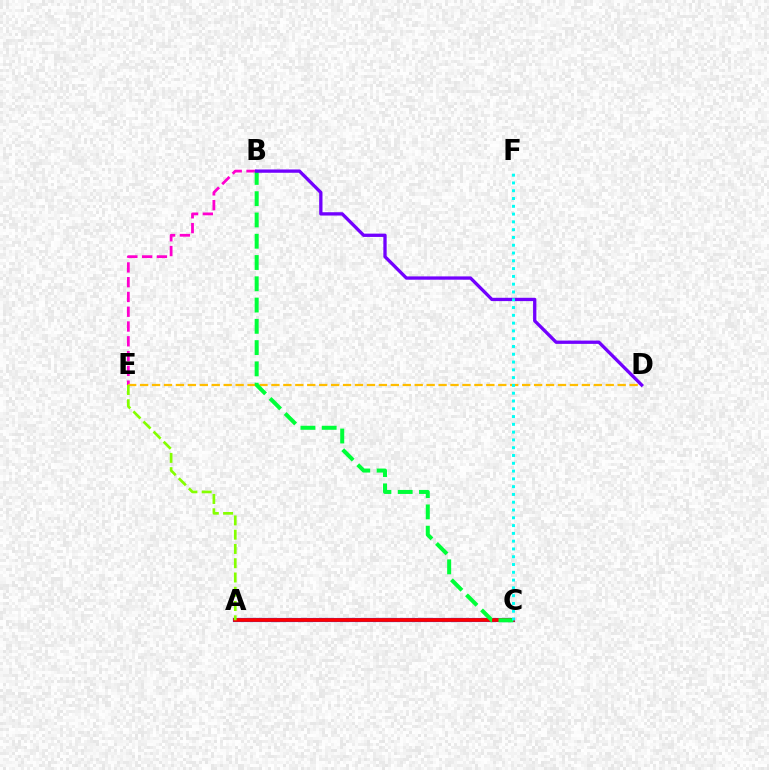{('A', 'C'): [{'color': '#004bff', 'line_style': 'solid', 'thickness': 2.99}, {'color': '#ff0000', 'line_style': 'solid', 'thickness': 2.66}], ('B', 'E'): [{'color': '#ff00cf', 'line_style': 'dashed', 'thickness': 2.01}], ('D', 'E'): [{'color': '#ffbd00', 'line_style': 'dashed', 'thickness': 1.62}], ('A', 'E'): [{'color': '#84ff00', 'line_style': 'dashed', 'thickness': 1.94}], ('B', 'C'): [{'color': '#00ff39', 'line_style': 'dashed', 'thickness': 2.89}], ('B', 'D'): [{'color': '#7200ff', 'line_style': 'solid', 'thickness': 2.38}], ('C', 'F'): [{'color': '#00fff6', 'line_style': 'dotted', 'thickness': 2.12}]}